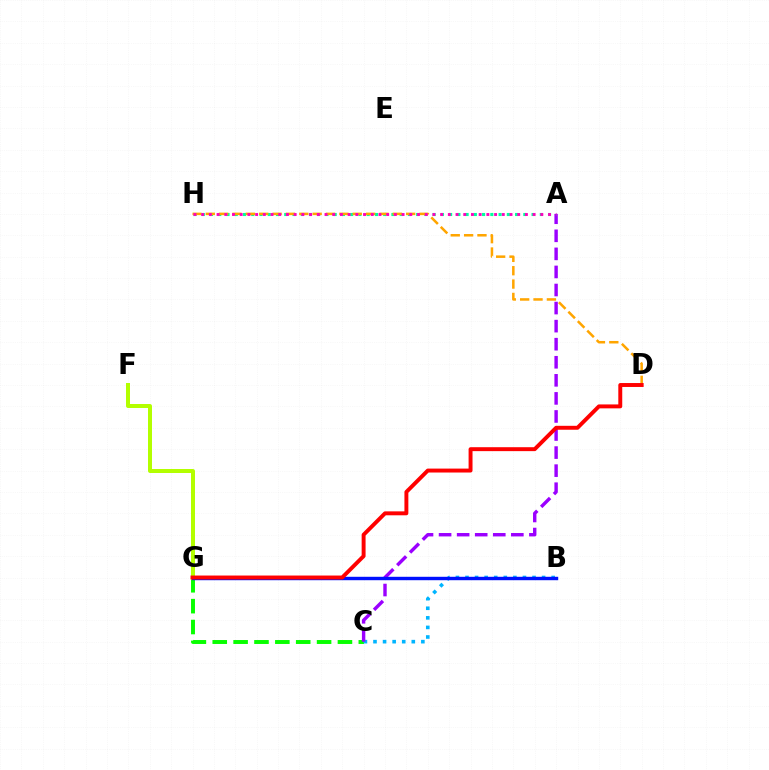{('C', 'G'): [{'color': '#08ff00', 'line_style': 'dashed', 'thickness': 2.83}], ('B', 'C'): [{'color': '#00b5ff', 'line_style': 'dotted', 'thickness': 2.6}], ('A', 'C'): [{'color': '#9b00ff', 'line_style': 'dashed', 'thickness': 2.45}], ('A', 'H'): [{'color': '#00ff9d', 'line_style': 'dotted', 'thickness': 2.24}, {'color': '#ff00bd', 'line_style': 'dotted', 'thickness': 2.09}], ('F', 'G'): [{'color': '#b3ff00', 'line_style': 'solid', 'thickness': 2.87}], ('B', 'G'): [{'color': '#0010ff', 'line_style': 'solid', 'thickness': 2.46}], ('D', 'H'): [{'color': '#ffa500', 'line_style': 'dashed', 'thickness': 1.81}], ('D', 'G'): [{'color': '#ff0000', 'line_style': 'solid', 'thickness': 2.83}]}